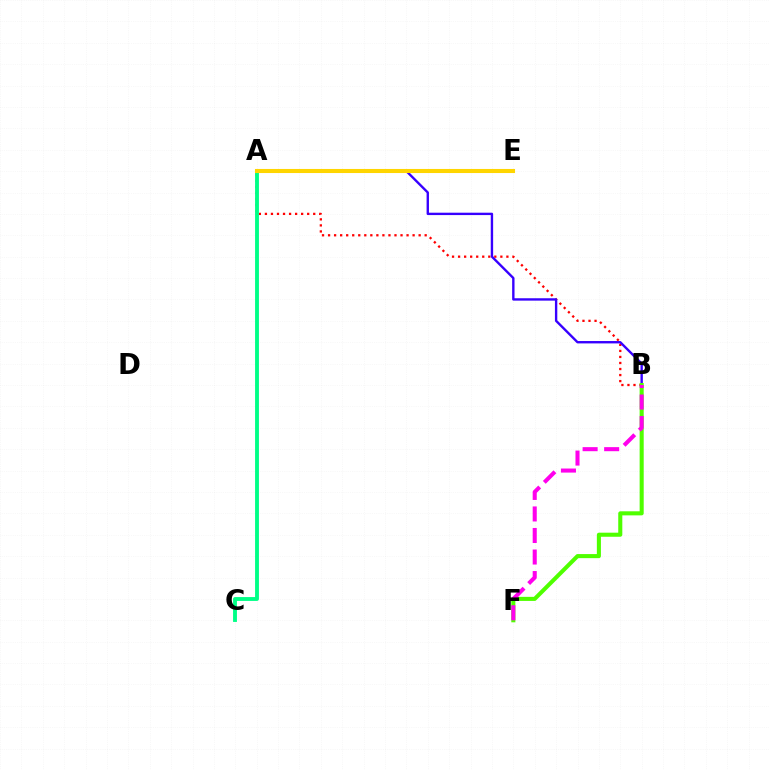{('A', 'B'): [{'color': '#ff0000', 'line_style': 'dotted', 'thickness': 1.64}, {'color': '#3700ff', 'line_style': 'solid', 'thickness': 1.71}], ('A', 'E'): [{'color': '#009eff', 'line_style': 'dotted', 'thickness': 2.11}, {'color': '#ffd500', 'line_style': 'solid', 'thickness': 2.94}], ('A', 'C'): [{'color': '#00ff86', 'line_style': 'solid', 'thickness': 2.79}], ('B', 'F'): [{'color': '#4fff00', 'line_style': 'solid', 'thickness': 2.93}, {'color': '#ff00ed', 'line_style': 'dashed', 'thickness': 2.93}]}